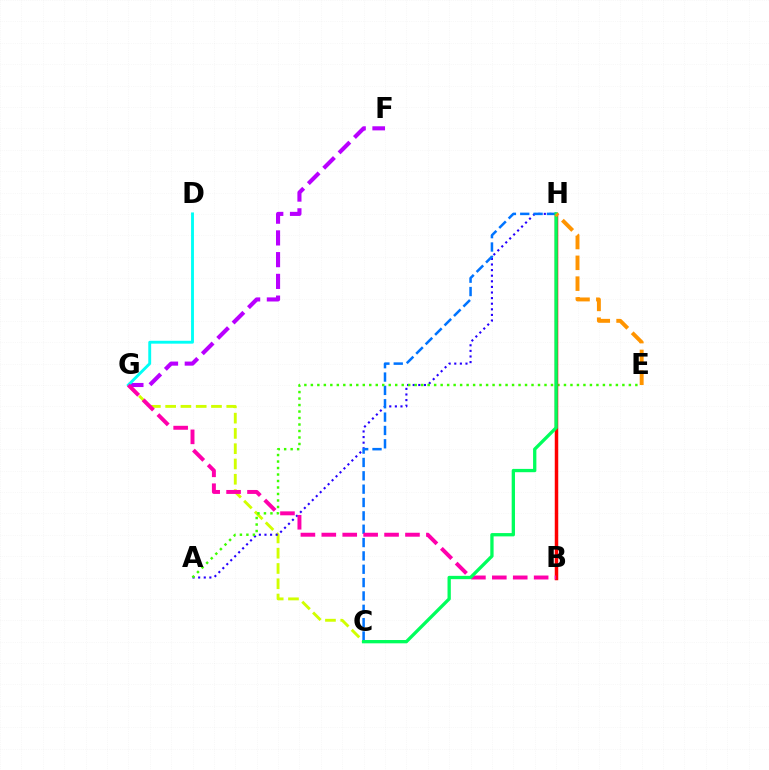{('C', 'G'): [{'color': '#d1ff00', 'line_style': 'dashed', 'thickness': 2.08}], ('F', 'G'): [{'color': '#b900ff', 'line_style': 'dashed', 'thickness': 2.95}], ('A', 'H'): [{'color': '#2500ff', 'line_style': 'dotted', 'thickness': 1.52}], ('C', 'H'): [{'color': '#0074ff', 'line_style': 'dashed', 'thickness': 1.81}, {'color': '#00ff5c', 'line_style': 'solid', 'thickness': 2.38}], ('A', 'E'): [{'color': '#3dff00', 'line_style': 'dotted', 'thickness': 1.76}], ('D', 'G'): [{'color': '#00fff6', 'line_style': 'solid', 'thickness': 2.07}], ('B', 'H'): [{'color': '#ff0000', 'line_style': 'solid', 'thickness': 2.51}], ('B', 'G'): [{'color': '#ff00ac', 'line_style': 'dashed', 'thickness': 2.84}], ('E', 'H'): [{'color': '#ff9400', 'line_style': 'dashed', 'thickness': 2.83}]}